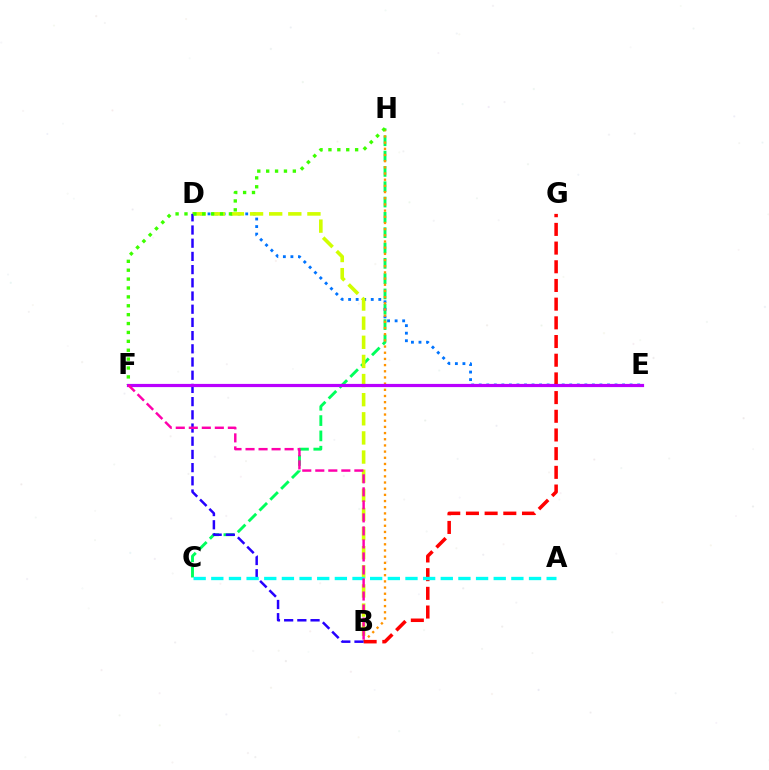{('C', 'H'): [{'color': '#00ff5c', 'line_style': 'dashed', 'thickness': 2.08}], ('D', 'E'): [{'color': '#0074ff', 'line_style': 'dotted', 'thickness': 2.05}], ('B', 'H'): [{'color': '#ff9400', 'line_style': 'dotted', 'thickness': 1.68}], ('B', 'D'): [{'color': '#d1ff00', 'line_style': 'dashed', 'thickness': 2.6}, {'color': '#2500ff', 'line_style': 'dashed', 'thickness': 1.79}], ('B', 'G'): [{'color': '#ff0000', 'line_style': 'dashed', 'thickness': 2.54}], ('A', 'C'): [{'color': '#00fff6', 'line_style': 'dashed', 'thickness': 2.4}], ('F', 'H'): [{'color': '#3dff00', 'line_style': 'dotted', 'thickness': 2.42}], ('E', 'F'): [{'color': '#b900ff', 'line_style': 'solid', 'thickness': 2.3}], ('B', 'F'): [{'color': '#ff00ac', 'line_style': 'dashed', 'thickness': 1.77}]}